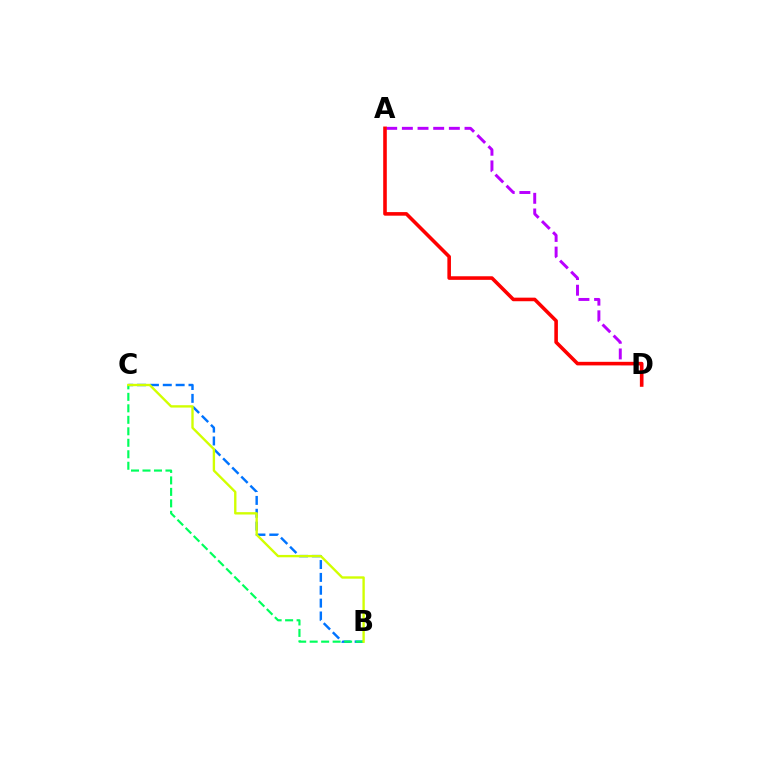{('A', 'D'): [{'color': '#b900ff', 'line_style': 'dashed', 'thickness': 2.13}, {'color': '#ff0000', 'line_style': 'solid', 'thickness': 2.58}], ('B', 'C'): [{'color': '#0074ff', 'line_style': 'dashed', 'thickness': 1.75}, {'color': '#00ff5c', 'line_style': 'dashed', 'thickness': 1.56}, {'color': '#d1ff00', 'line_style': 'solid', 'thickness': 1.7}]}